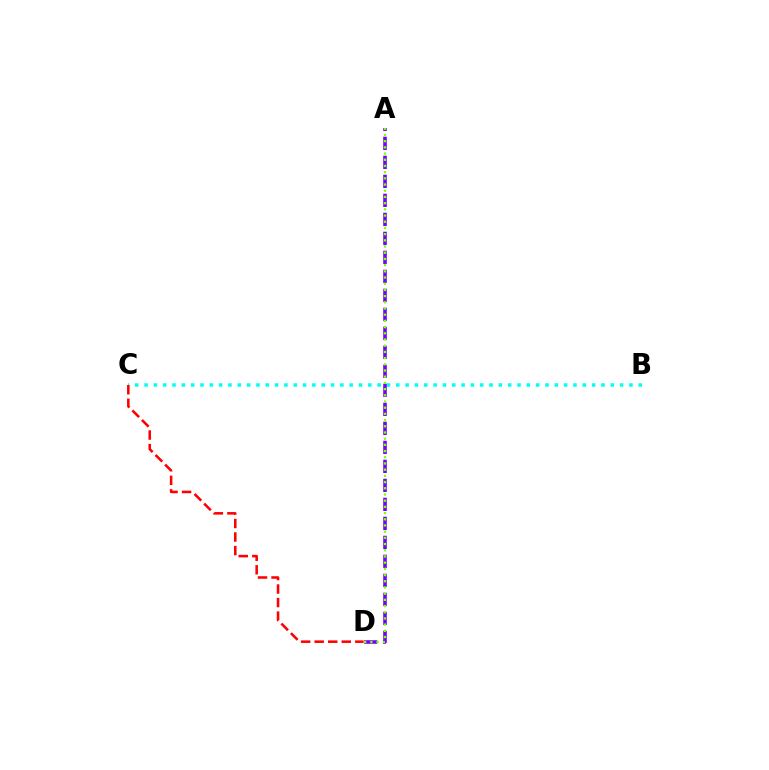{('B', 'C'): [{'color': '#00fff6', 'line_style': 'dotted', 'thickness': 2.53}], ('C', 'D'): [{'color': '#ff0000', 'line_style': 'dashed', 'thickness': 1.84}], ('A', 'D'): [{'color': '#7200ff', 'line_style': 'dashed', 'thickness': 2.58}, {'color': '#84ff00', 'line_style': 'dotted', 'thickness': 1.68}]}